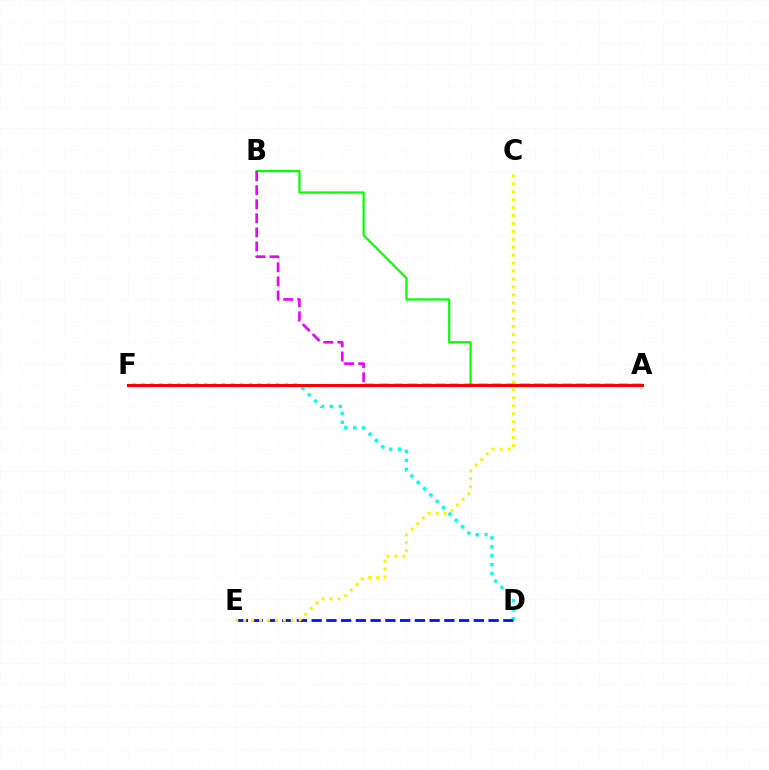{('A', 'B'): [{'color': '#08ff00', 'line_style': 'solid', 'thickness': 1.59}, {'color': '#ee00ff', 'line_style': 'dashed', 'thickness': 1.91}], ('D', 'F'): [{'color': '#00fff6', 'line_style': 'dotted', 'thickness': 2.44}], ('D', 'E'): [{'color': '#0010ff', 'line_style': 'dashed', 'thickness': 2.0}], ('C', 'E'): [{'color': '#fcf500', 'line_style': 'dotted', 'thickness': 2.15}], ('A', 'F'): [{'color': '#ff0000', 'line_style': 'solid', 'thickness': 2.18}]}